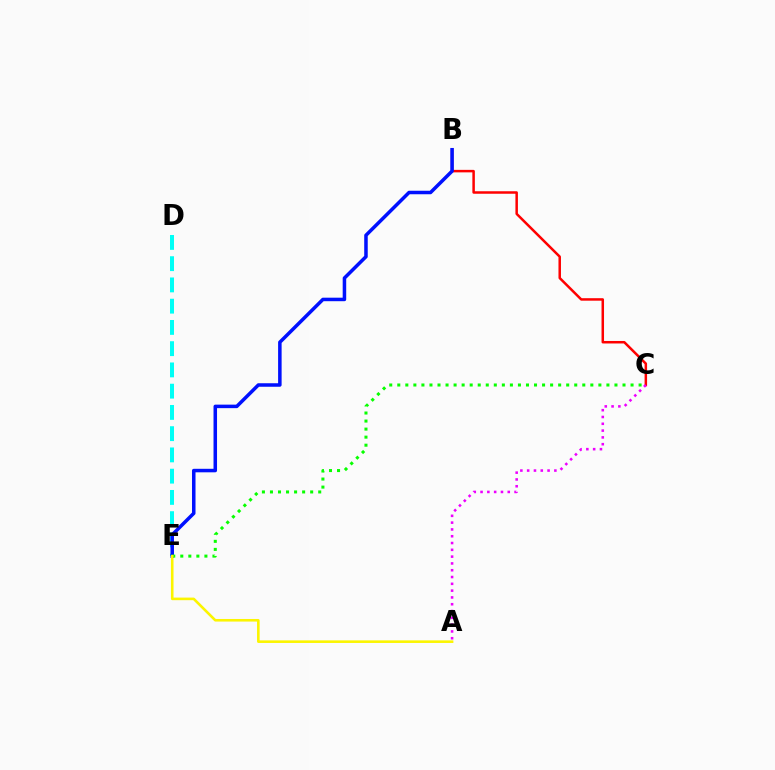{('D', 'E'): [{'color': '#00fff6', 'line_style': 'dashed', 'thickness': 2.89}], ('B', 'C'): [{'color': '#ff0000', 'line_style': 'solid', 'thickness': 1.8}], ('B', 'E'): [{'color': '#0010ff', 'line_style': 'solid', 'thickness': 2.53}], ('C', 'E'): [{'color': '#08ff00', 'line_style': 'dotted', 'thickness': 2.19}], ('A', 'C'): [{'color': '#ee00ff', 'line_style': 'dotted', 'thickness': 1.85}], ('A', 'E'): [{'color': '#fcf500', 'line_style': 'solid', 'thickness': 1.87}]}